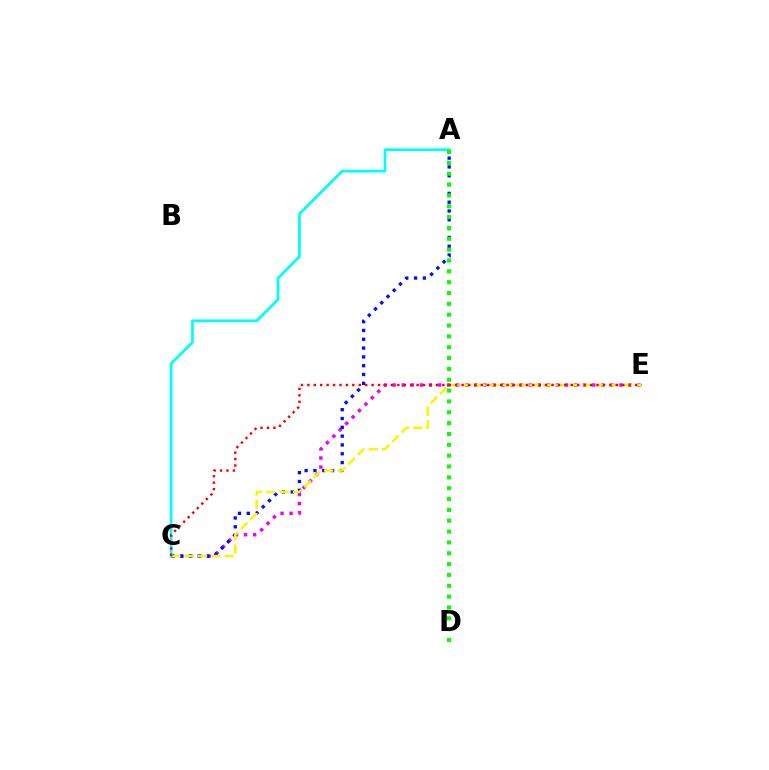{('C', 'E'): [{'color': '#ee00ff', 'line_style': 'dotted', 'thickness': 2.46}, {'color': '#fcf500', 'line_style': 'dashed', 'thickness': 1.81}, {'color': '#ff0000', 'line_style': 'dotted', 'thickness': 1.75}], ('A', 'C'): [{'color': '#0010ff', 'line_style': 'dotted', 'thickness': 2.39}, {'color': '#00fff6', 'line_style': 'solid', 'thickness': 1.98}], ('A', 'D'): [{'color': '#08ff00', 'line_style': 'dotted', 'thickness': 2.95}]}